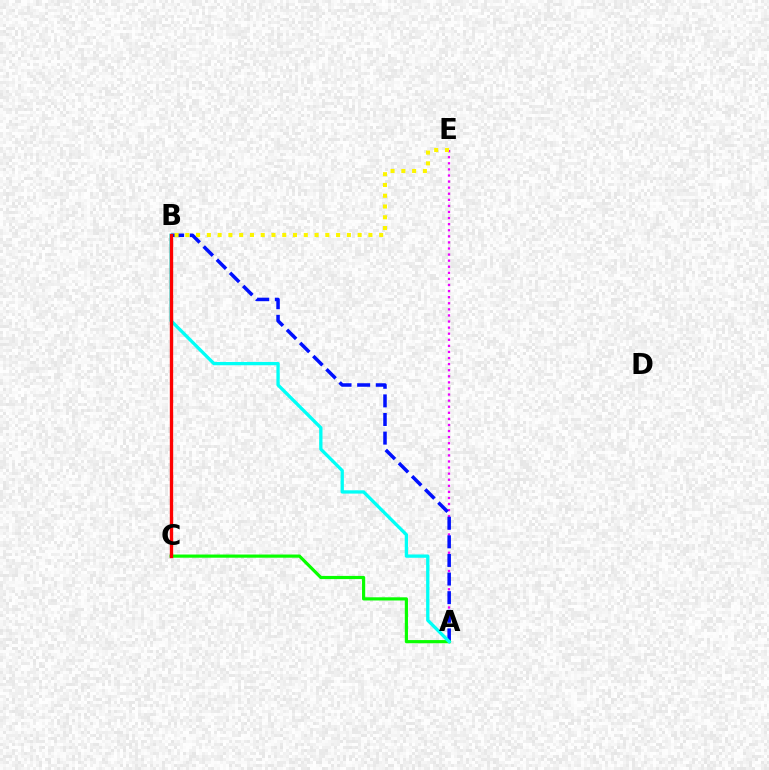{('A', 'E'): [{'color': '#ee00ff', 'line_style': 'dotted', 'thickness': 1.65}], ('A', 'B'): [{'color': '#0010ff', 'line_style': 'dashed', 'thickness': 2.53}, {'color': '#00fff6', 'line_style': 'solid', 'thickness': 2.38}], ('A', 'C'): [{'color': '#08ff00', 'line_style': 'solid', 'thickness': 2.29}], ('B', 'E'): [{'color': '#fcf500', 'line_style': 'dotted', 'thickness': 2.93}], ('B', 'C'): [{'color': '#ff0000', 'line_style': 'solid', 'thickness': 2.41}]}